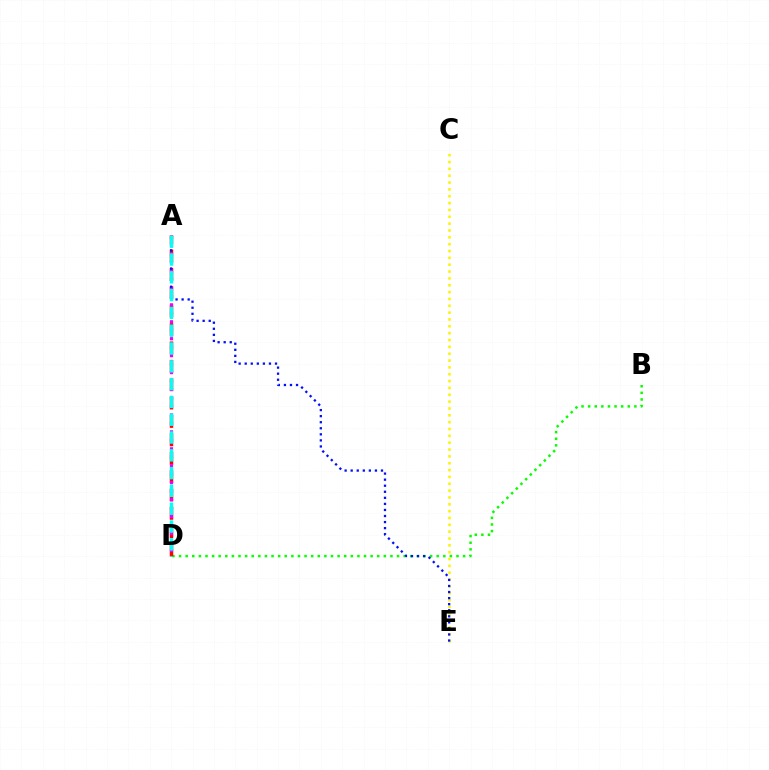{('B', 'D'): [{'color': '#08ff00', 'line_style': 'dotted', 'thickness': 1.79}], ('A', 'D'): [{'color': '#ff0000', 'line_style': 'dashed', 'thickness': 2.5}, {'color': '#ee00ff', 'line_style': 'dotted', 'thickness': 2.3}, {'color': '#00fff6', 'line_style': 'dashed', 'thickness': 2.42}], ('C', 'E'): [{'color': '#fcf500', 'line_style': 'dotted', 'thickness': 1.86}], ('A', 'E'): [{'color': '#0010ff', 'line_style': 'dotted', 'thickness': 1.65}]}